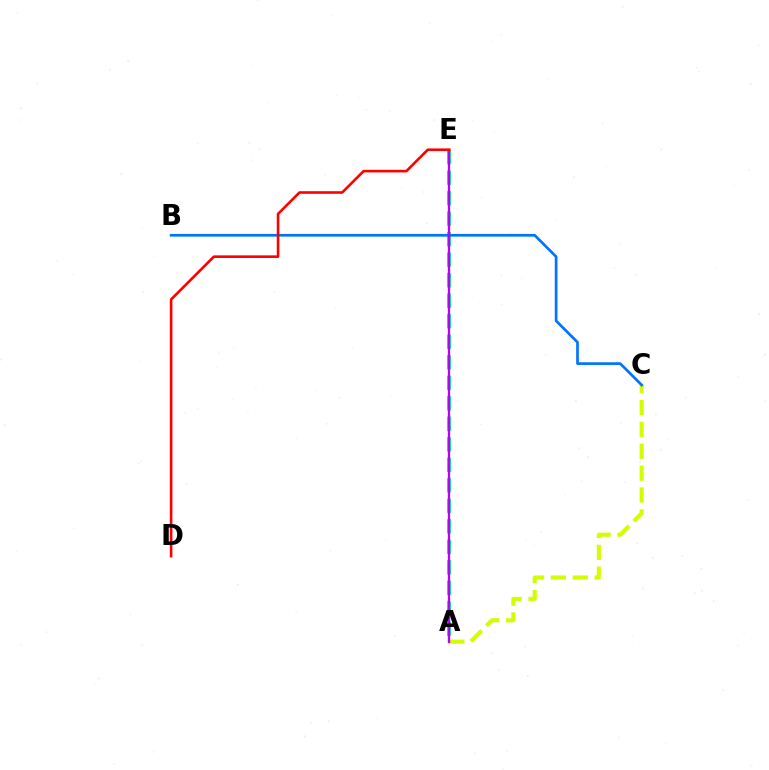{('A', 'E'): [{'color': '#00ff5c', 'line_style': 'dashed', 'thickness': 2.79}, {'color': '#b900ff', 'line_style': 'solid', 'thickness': 1.69}], ('A', 'C'): [{'color': '#d1ff00', 'line_style': 'dashed', 'thickness': 2.97}], ('B', 'C'): [{'color': '#0074ff', 'line_style': 'solid', 'thickness': 1.94}], ('D', 'E'): [{'color': '#ff0000', 'line_style': 'solid', 'thickness': 1.88}]}